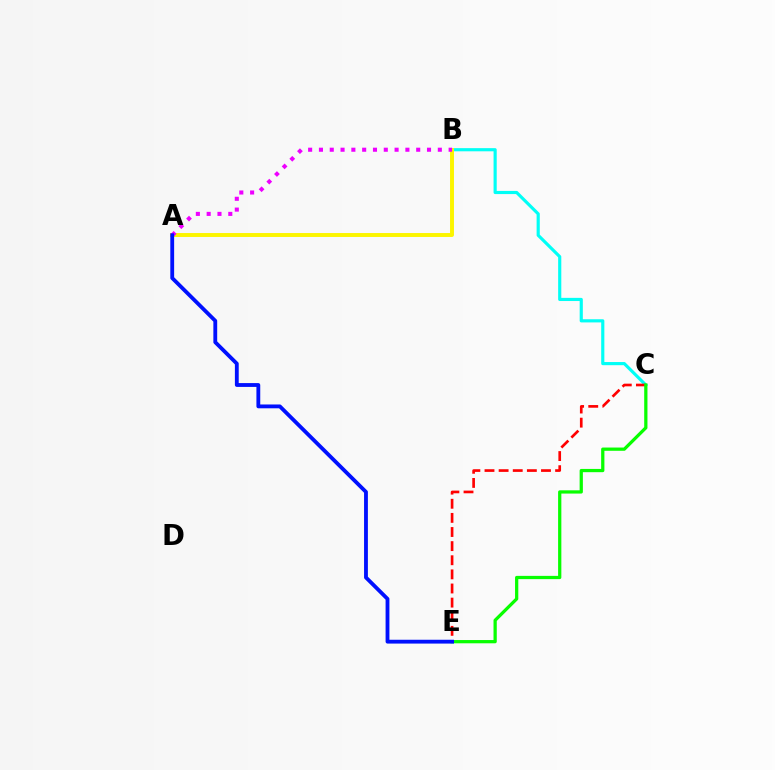{('B', 'C'): [{'color': '#00fff6', 'line_style': 'solid', 'thickness': 2.27}], ('A', 'B'): [{'color': '#fcf500', 'line_style': 'solid', 'thickness': 2.83}, {'color': '#ee00ff', 'line_style': 'dotted', 'thickness': 2.94}], ('C', 'E'): [{'color': '#ff0000', 'line_style': 'dashed', 'thickness': 1.92}, {'color': '#08ff00', 'line_style': 'solid', 'thickness': 2.34}], ('A', 'E'): [{'color': '#0010ff', 'line_style': 'solid', 'thickness': 2.76}]}